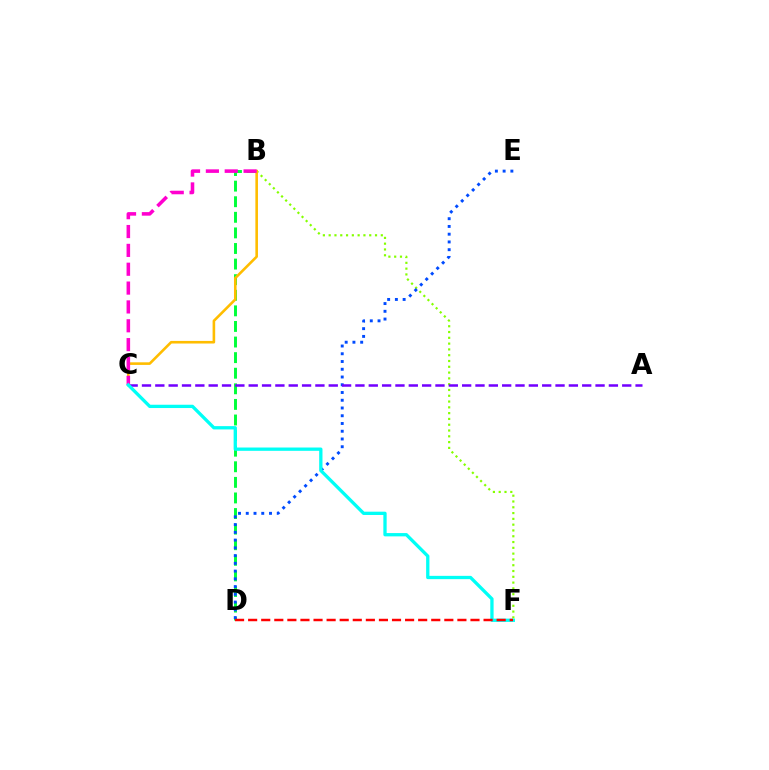{('B', 'D'): [{'color': '#00ff39', 'line_style': 'dashed', 'thickness': 2.12}], ('B', 'F'): [{'color': '#84ff00', 'line_style': 'dotted', 'thickness': 1.57}], ('D', 'E'): [{'color': '#004bff', 'line_style': 'dotted', 'thickness': 2.11}], ('B', 'C'): [{'color': '#ffbd00', 'line_style': 'solid', 'thickness': 1.87}, {'color': '#ff00cf', 'line_style': 'dashed', 'thickness': 2.56}], ('A', 'C'): [{'color': '#7200ff', 'line_style': 'dashed', 'thickness': 1.81}], ('C', 'F'): [{'color': '#00fff6', 'line_style': 'solid', 'thickness': 2.37}], ('D', 'F'): [{'color': '#ff0000', 'line_style': 'dashed', 'thickness': 1.78}]}